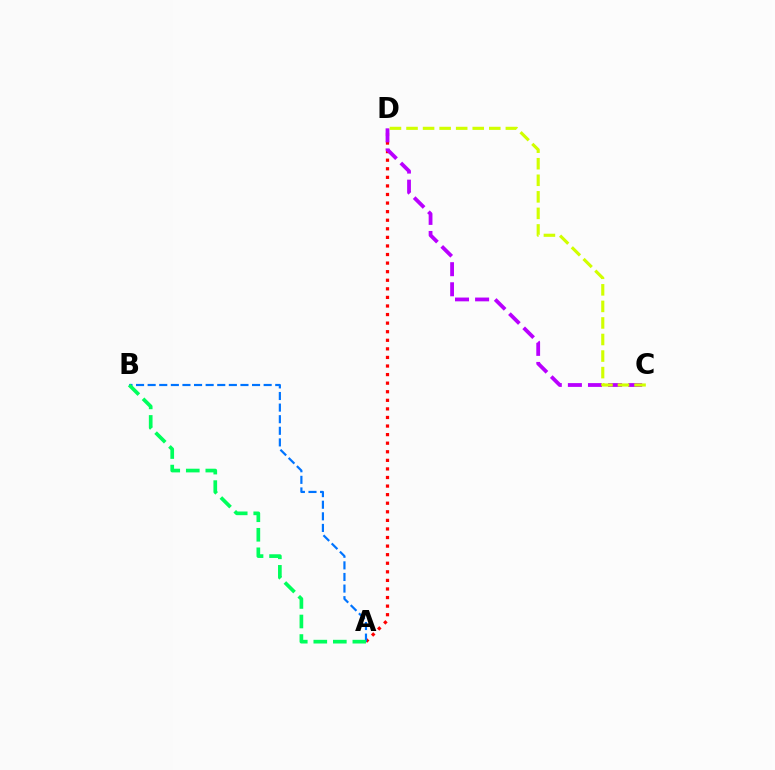{('A', 'D'): [{'color': '#ff0000', 'line_style': 'dotted', 'thickness': 2.33}], ('C', 'D'): [{'color': '#b900ff', 'line_style': 'dashed', 'thickness': 2.73}, {'color': '#d1ff00', 'line_style': 'dashed', 'thickness': 2.25}], ('A', 'B'): [{'color': '#0074ff', 'line_style': 'dashed', 'thickness': 1.58}, {'color': '#00ff5c', 'line_style': 'dashed', 'thickness': 2.65}]}